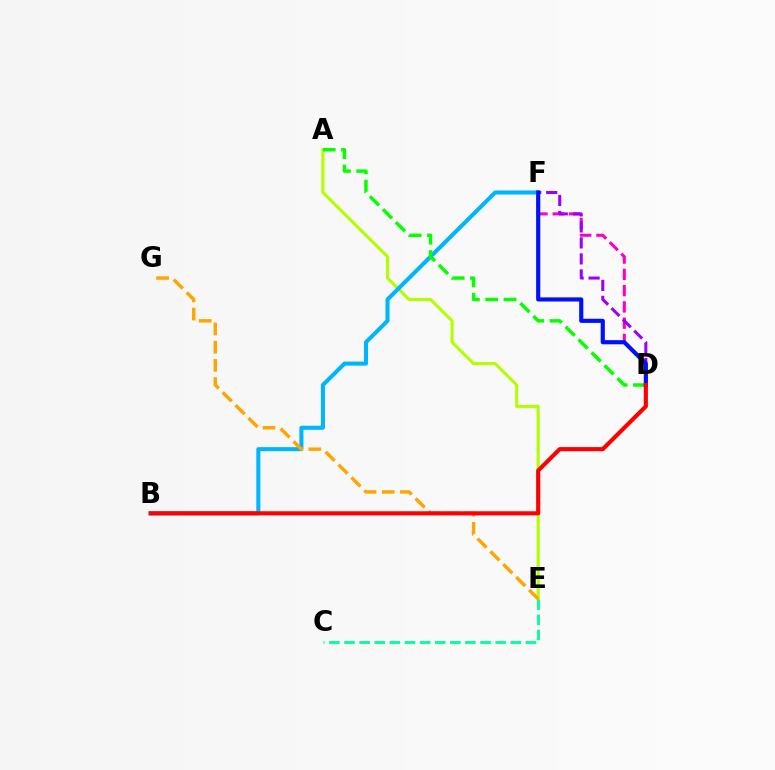{('A', 'E'): [{'color': '#b3ff00', 'line_style': 'solid', 'thickness': 2.24}], ('D', 'F'): [{'color': '#ff00bd', 'line_style': 'dashed', 'thickness': 2.21}, {'color': '#9b00ff', 'line_style': 'dashed', 'thickness': 2.17}, {'color': '#0010ff', 'line_style': 'solid', 'thickness': 2.98}], ('B', 'F'): [{'color': '#00b5ff', 'line_style': 'solid', 'thickness': 2.92}], ('C', 'E'): [{'color': '#00ff9d', 'line_style': 'dashed', 'thickness': 2.05}], ('E', 'G'): [{'color': '#ffa500', 'line_style': 'dashed', 'thickness': 2.47}], ('A', 'D'): [{'color': '#08ff00', 'line_style': 'dashed', 'thickness': 2.49}], ('B', 'D'): [{'color': '#ff0000', 'line_style': 'solid', 'thickness': 2.97}]}